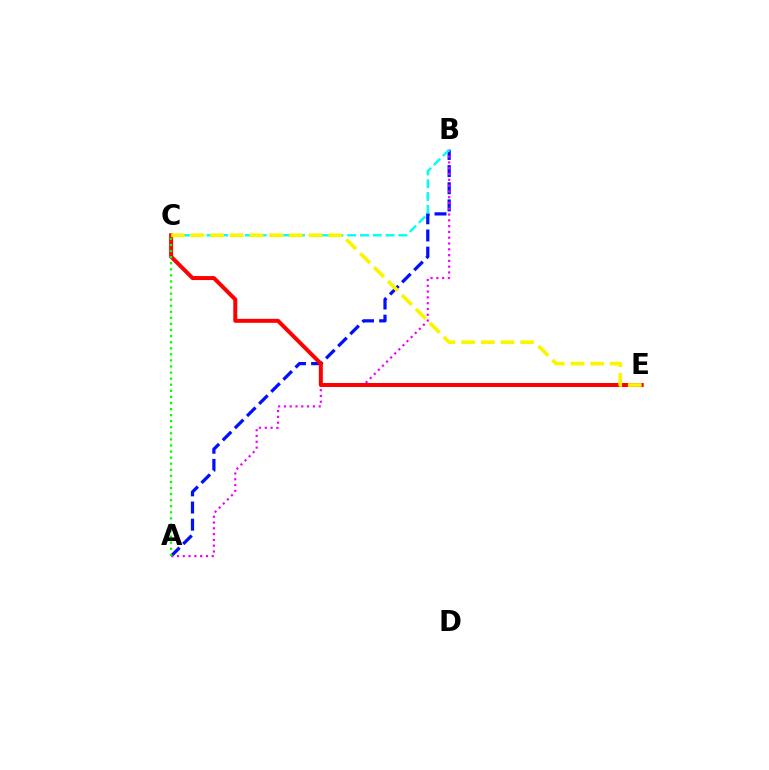{('A', 'B'): [{'color': '#0010ff', 'line_style': 'dashed', 'thickness': 2.33}, {'color': '#ee00ff', 'line_style': 'dotted', 'thickness': 1.57}], ('B', 'C'): [{'color': '#00fff6', 'line_style': 'dashed', 'thickness': 1.74}], ('C', 'E'): [{'color': '#ff0000', 'line_style': 'solid', 'thickness': 2.87}, {'color': '#fcf500', 'line_style': 'dashed', 'thickness': 2.68}], ('A', 'C'): [{'color': '#08ff00', 'line_style': 'dotted', 'thickness': 1.65}]}